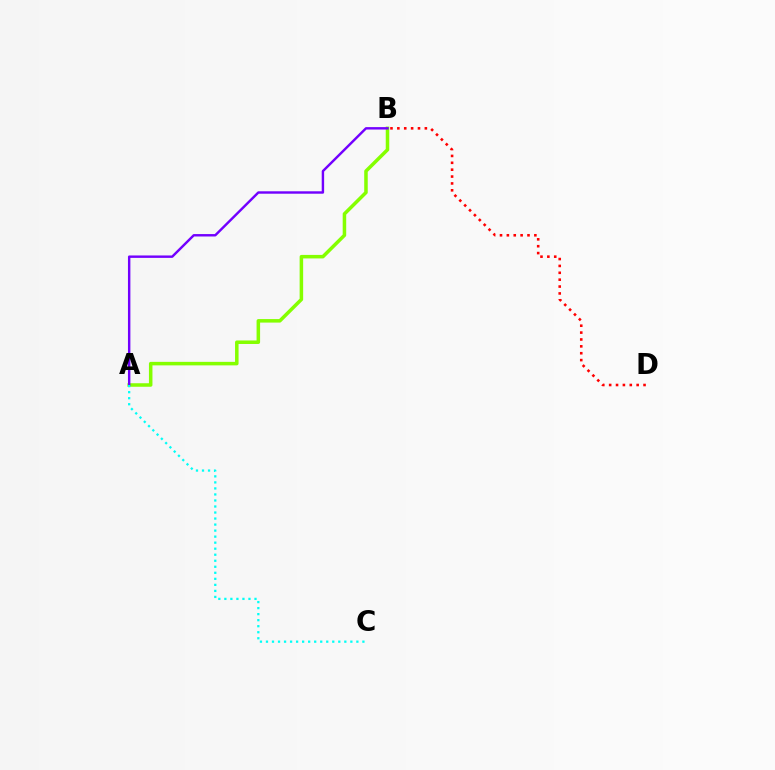{('A', 'B'): [{'color': '#84ff00', 'line_style': 'solid', 'thickness': 2.53}, {'color': '#7200ff', 'line_style': 'solid', 'thickness': 1.74}], ('A', 'C'): [{'color': '#00fff6', 'line_style': 'dotted', 'thickness': 1.64}], ('B', 'D'): [{'color': '#ff0000', 'line_style': 'dotted', 'thickness': 1.87}]}